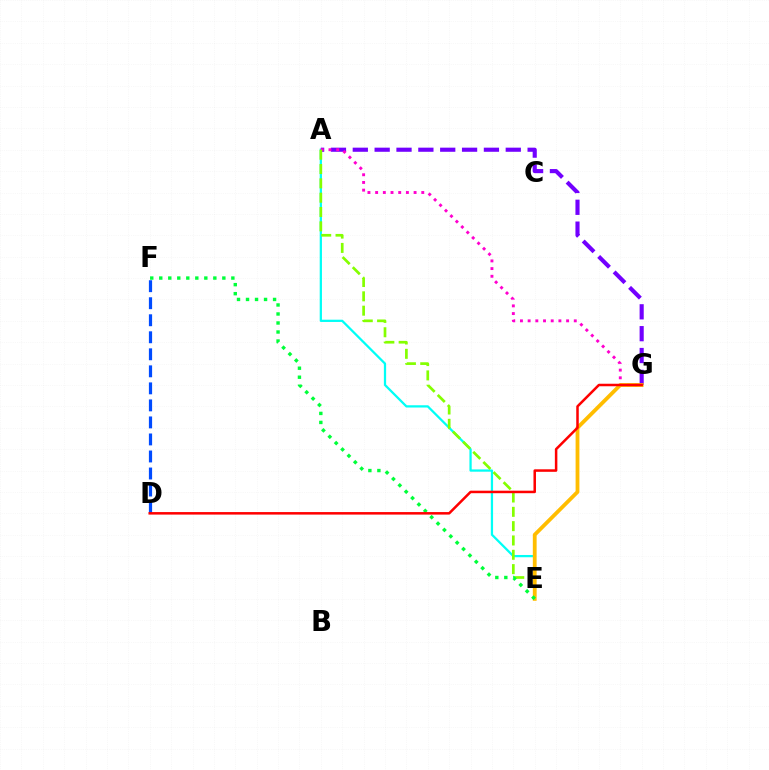{('A', 'E'): [{'color': '#00fff6', 'line_style': 'solid', 'thickness': 1.63}, {'color': '#84ff00', 'line_style': 'dashed', 'thickness': 1.95}], ('A', 'G'): [{'color': '#7200ff', 'line_style': 'dashed', 'thickness': 2.97}, {'color': '#ff00cf', 'line_style': 'dotted', 'thickness': 2.09}], ('E', 'G'): [{'color': '#ffbd00', 'line_style': 'solid', 'thickness': 2.74}], ('E', 'F'): [{'color': '#00ff39', 'line_style': 'dotted', 'thickness': 2.45}], ('D', 'F'): [{'color': '#004bff', 'line_style': 'dashed', 'thickness': 2.31}], ('D', 'G'): [{'color': '#ff0000', 'line_style': 'solid', 'thickness': 1.81}]}